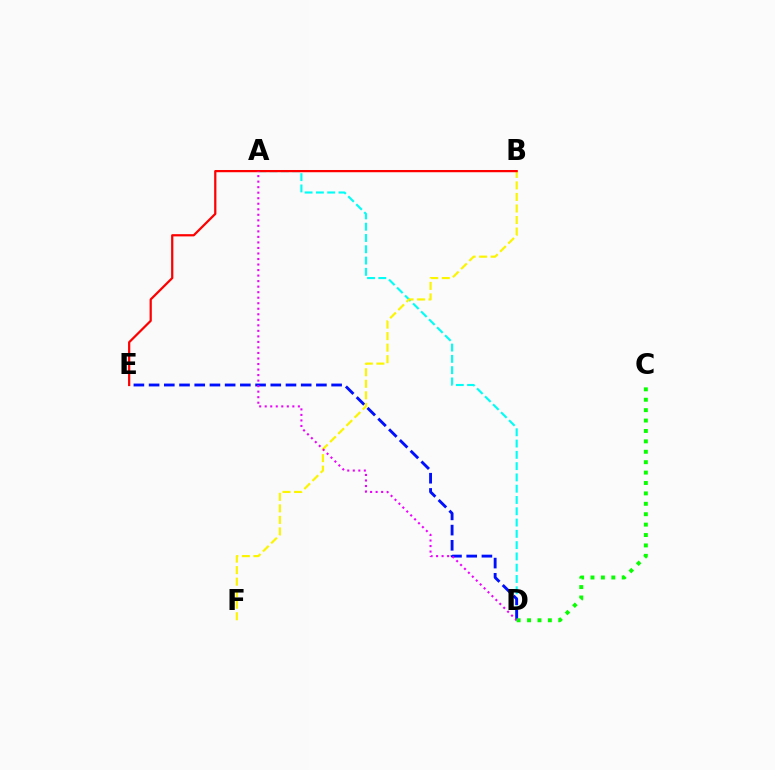{('A', 'D'): [{'color': '#00fff6', 'line_style': 'dashed', 'thickness': 1.53}, {'color': '#ee00ff', 'line_style': 'dotted', 'thickness': 1.5}], ('D', 'E'): [{'color': '#0010ff', 'line_style': 'dashed', 'thickness': 2.07}], ('B', 'F'): [{'color': '#fcf500', 'line_style': 'dashed', 'thickness': 1.57}], ('B', 'E'): [{'color': '#ff0000', 'line_style': 'solid', 'thickness': 1.61}], ('C', 'D'): [{'color': '#08ff00', 'line_style': 'dotted', 'thickness': 2.83}]}